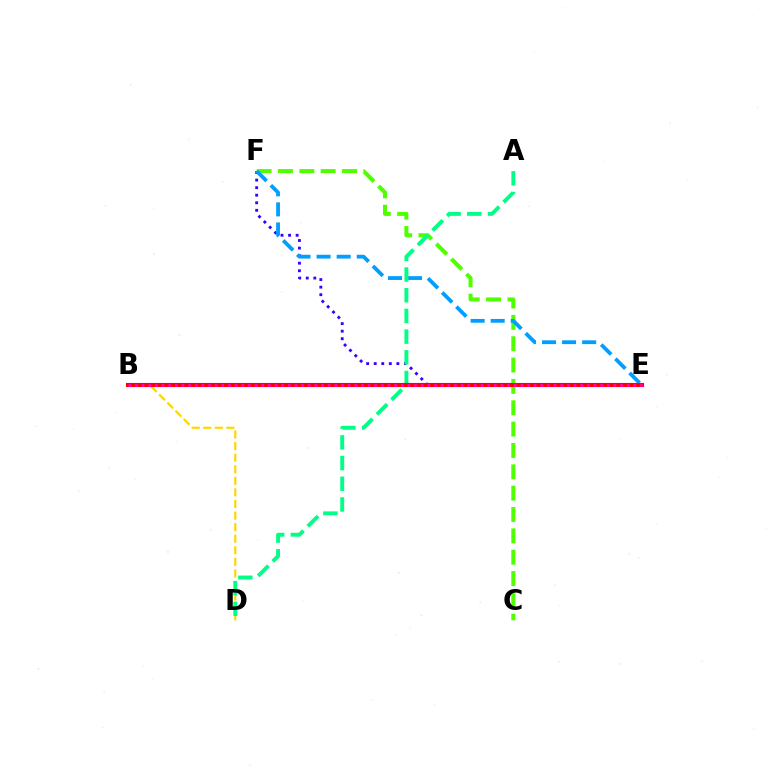{('E', 'F'): [{'color': '#3700ff', 'line_style': 'dotted', 'thickness': 2.05}, {'color': '#009eff', 'line_style': 'dashed', 'thickness': 2.73}], ('C', 'F'): [{'color': '#4fff00', 'line_style': 'dashed', 'thickness': 2.9}], ('B', 'D'): [{'color': '#ffd500', 'line_style': 'dashed', 'thickness': 1.57}], ('A', 'D'): [{'color': '#00ff86', 'line_style': 'dashed', 'thickness': 2.81}], ('B', 'E'): [{'color': '#ff0000', 'line_style': 'solid', 'thickness': 2.96}, {'color': '#ff00ed', 'line_style': 'dotted', 'thickness': 1.81}]}